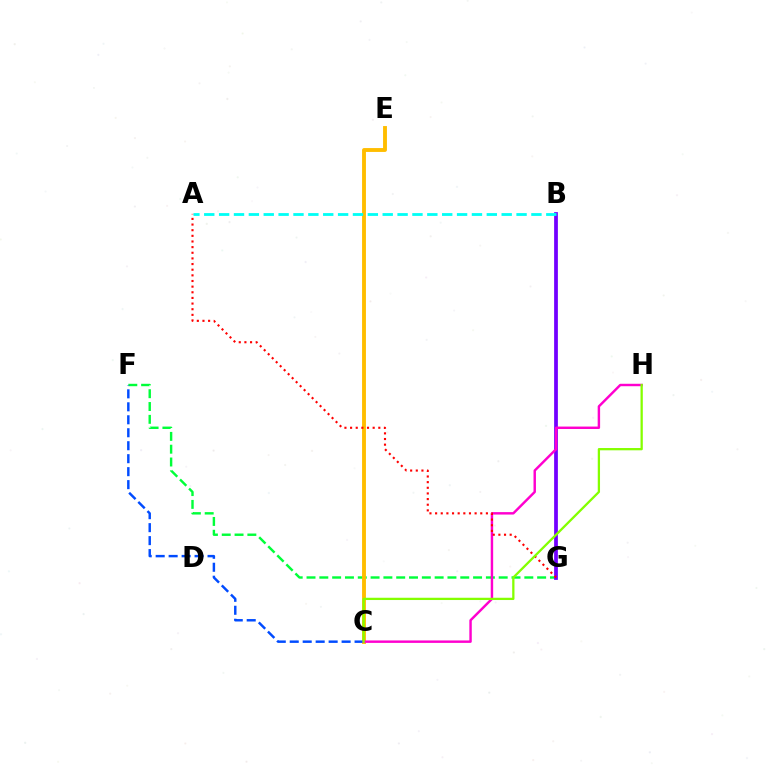{('F', 'G'): [{'color': '#00ff39', 'line_style': 'dashed', 'thickness': 1.74}], ('C', 'E'): [{'color': '#ffbd00', 'line_style': 'solid', 'thickness': 2.79}], ('B', 'G'): [{'color': '#7200ff', 'line_style': 'solid', 'thickness': 2.7}], ('C', 'F'): [{'color': '#004bff', 'line_style': 'dashed', 'thickness': 1.76}], ('A', 'B'): [{'color': '#00fff6', 'line_style': 'dashed', 'thickness': 2.02}], ('C', 'H'): [{'color': '#ff00cf', 'line_style': 'solid', 'thickness': 1.76}, {'color': '#84ff00', 'line_style': 'solid', 'thickness': 1.64}], ('A', 'G'): [{'color': '#ff0000', 'line_style': 'dotted', 'thickness': 1.53}]}